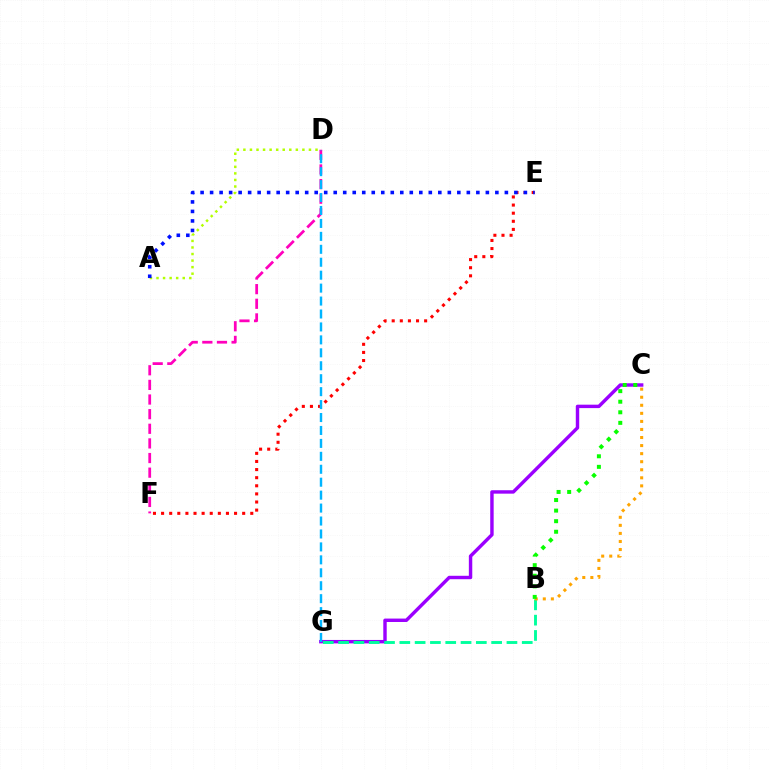{('A', 'D'): [{'color': '#b3ff00', 'line_style': 'dotted', 'thickness': 1.78}], ('C', 'G'): [{'color': '#9b00ff', 'line_style': 'solid', 'thickness': 2.46}], ('E', 'F'): [{'color': '#ff0000', 'line_style': 'dotted', 'thickness': 2.2}], ('A', 'E'): [{'color': '#0010ff', 'line_style': 'dotted', 'thickness': 2.58}], ('B', 'G'): [{'color': '#00ff9d', 'line_style': 'dashed', 'thickness': 2.08}], ('B', 'C'): [{'color': '#ffa500', 'line_style': 'dotted', 'thickness': 2.19}, {'color': '#08ff00', 'line_style': 'dotted', 'thickness': 2.87}], ('D', 'F'): [{'color': '#ff00bd', 'line_style': 'dashed', 'thickness': 1.99}], ('D', 'G'): [{'color': '#00b5ff', 'line_style': 'dashed', 'thickness': 1.76}]}